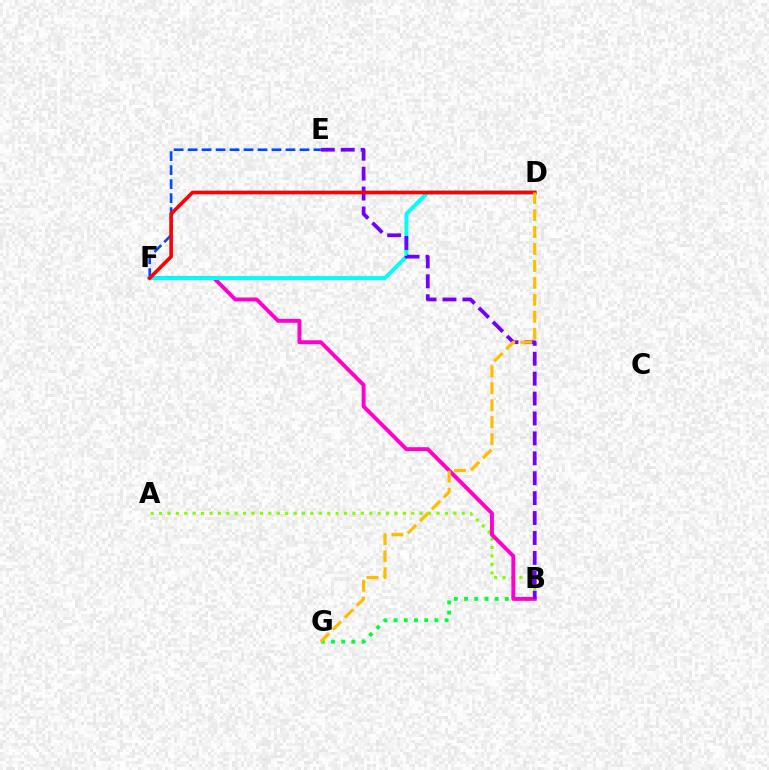{('B', 'G'): [{'color': '#00ff39', 'line_style': 'dotted', 'thickness': 2.77}], ('E', 'F'): [{'color': '#004bff', 'line_style': 'dashed', 'thickness': 1.9}], ('A', 'B'): [{'color': '#84ff00', 'line_style': 'dotted', 'thickness': 2.28}], ('B', 'F'): [{'color': '#ff00cf', 'line_style': 'solid', 'thickness': 2.83}], ('D', 'F'): [{'color': '#00fff6', 'line_style': 'solid', 'thickness': 2.84}, {'color': '#ff0000', 'line_style': 'solid', 'thickness': 2.63}], ('B', 'E'): [{'color': '#7200ff', 'line_style': 'dashed', 'thickness': 2.71}], ('D', 'G'): [{'color': '#ffbd00', 'line_style': 'dashed', 'thickness': 2.3}]}